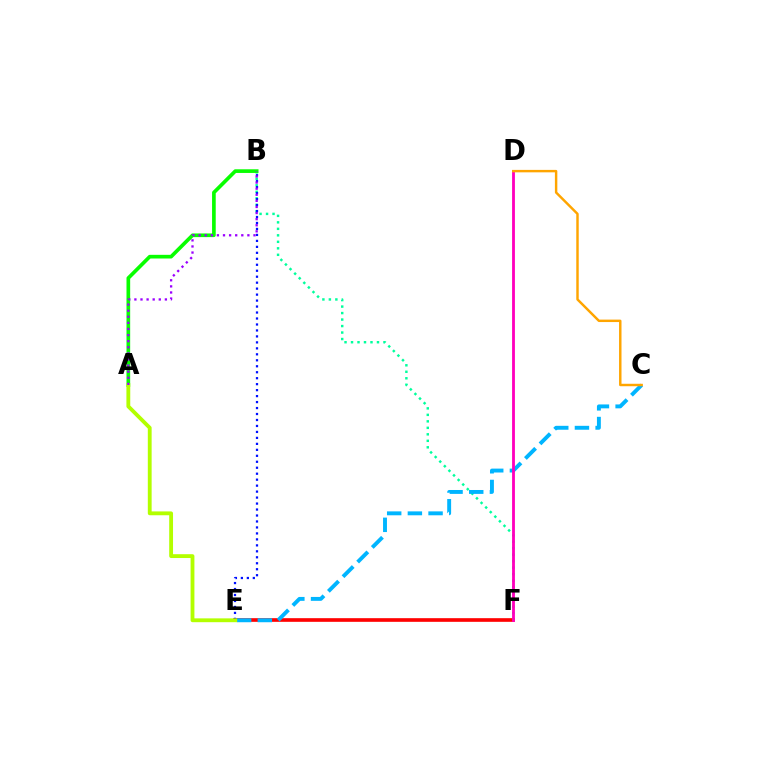{('E', 'F'): [{'color': '#ff0000', 'line_style': 'solid', 'thickness': 2.63}], ('B', 'F'): [{'color': '#00ff9d', 'line_style': 'dotted', 'thickness': 1.76}], ('B', 'E'): [{'color': '#0010ff', 'line_style': 'dotted', 'thickness': 1.62}], ('C', 'E'): [{'color': '#00b5ff', 'line_style': 'dashed', 'thickness': 2.81}], ('A', 'B'): [{'color': '#08ff00', 'line_style': 'solid', 'thickness': 2.64}, {'color': '#9b00ff', 'line_style': 'dotted', 'thickness': 1.66}], ('D', 'F'): [{'color': '#ff00bd', 'line_style': 'solid', 'thickness': 2.03}], ('C', 'D'): [{'color': '#ffa500', 'line_style': 'solid', 'thickness': 1.76}], ('A', 'E'): [{'color': '#b3ff00', 'line_style': 'solid', 'thickness': 2.76}]}